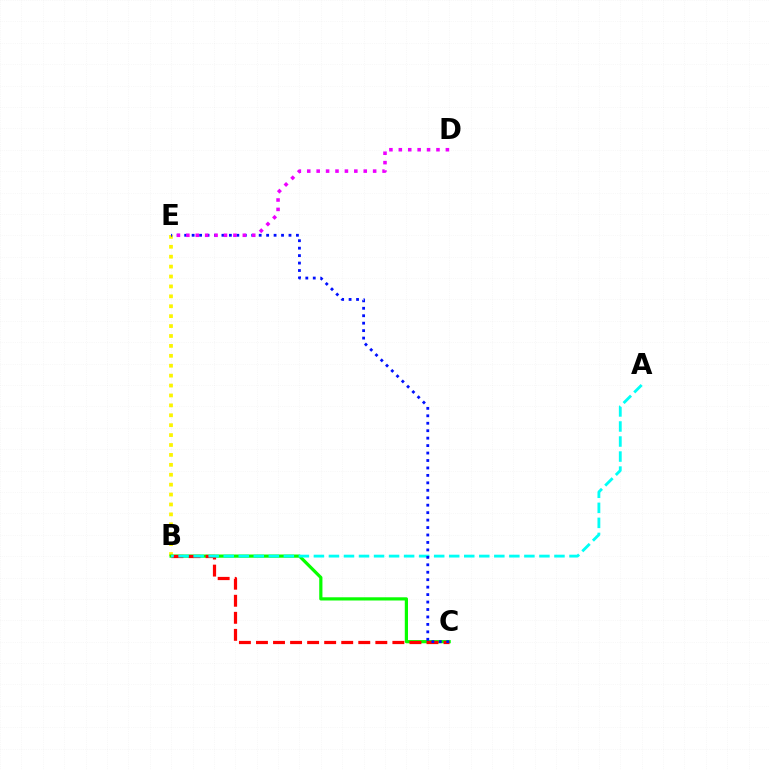{('B', 'E'): [{'color': '#fcf500', 'line_style': 'dotted', 'thickness': 2.69}], ('B', 'C'): [{'color': '#08ff00', 'line_style': 'solid', 'thickness': 2.31}, {'color': '#ff0000', 'line_style': 'dashed', 'thickness': 2.32}], ('A', 'B'): [{'color': '#00fff6', 'line_style': 'dashed', 'thickness': 2.04}], ('C', 'E'): [{'color': '#0010ff', 'line_style': 'dotted', 'thickness': 2.02}], ('D', 'E'): [{'color': '#ee00ff', 'line_style': 'dotted', 'thickness': 2.56}]}